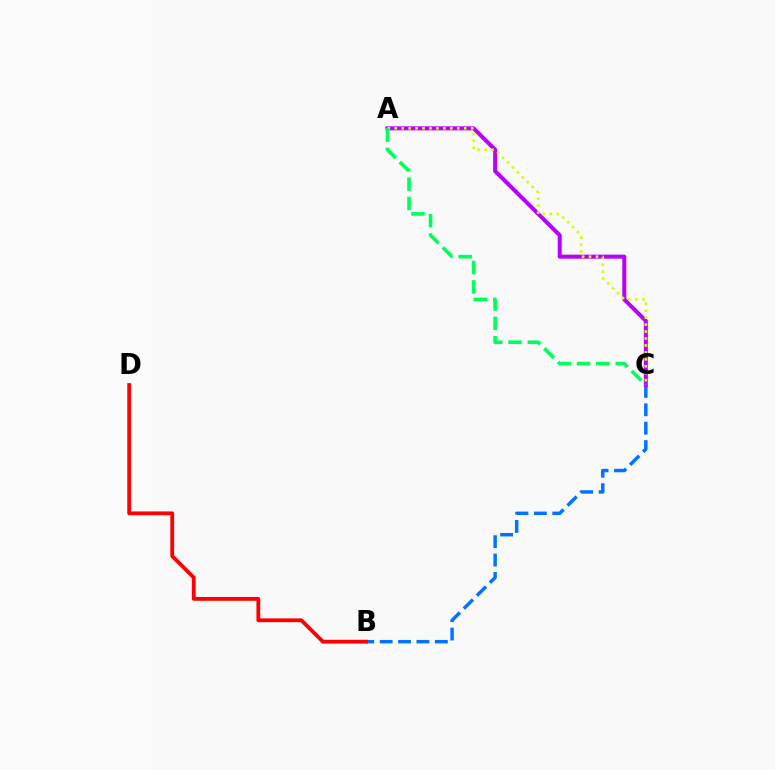{('B', 'C'): [{'color': '#0074ff', 'line_style': 'dashed', 'thickness': 2.5}], ('A', 'C'): [{'color': '#b900ff', 'line_style': 'solid', 'thickness': 2.9}, {'color': '#d1ff00', 'line_style': 'dotted', 'thickness': 1.89}, {'color': '#00ff5c', 'line_style': 'dashed', 'thickness': 2.63}], ('B', 'D'): [{'color': '#ff0000', 'line_style': 'solid', 'thickness': 2.74}]}